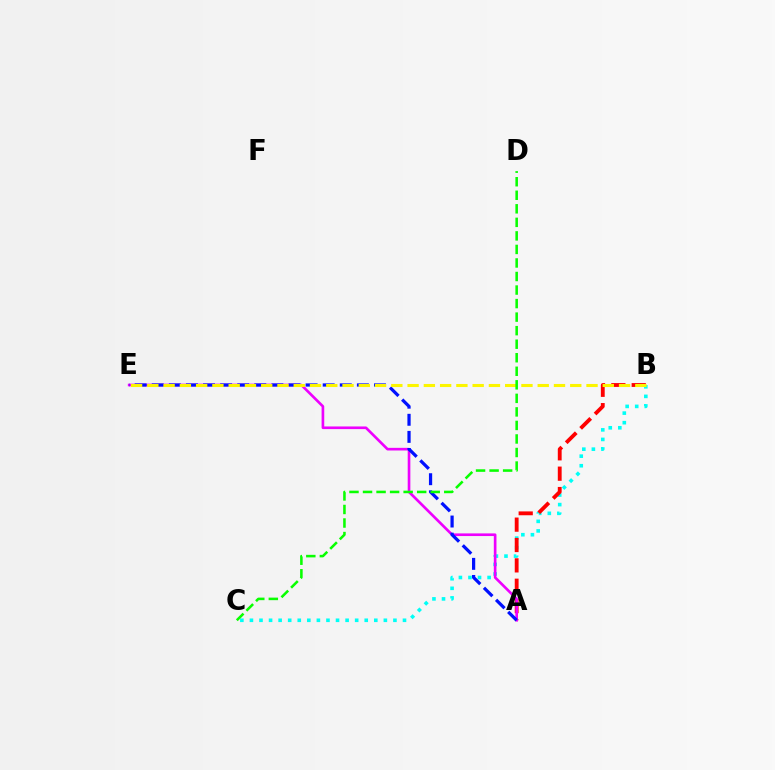{('B', 'C'): [{'color': '#00fff6', 'line_style': 'dotted', 'thickness': 2.6}], ('A', 'B'): [{'color': '#ff0000', 'line_style': 'dashed', 'thickness': 2.77}], ('A', 'E'): [{'color': '#ee00ff', 'line_style': 'solid', 'thickness': 1.91}, {'color': '#0010ff', 'line_style': 'dashed', 'thickness': 2.32}], ('B', 'E'): [{'color': '#fcf500', 'line_style': 'dashed', 'thickness': 2.21}], ('C', 'D'): [{'color': '#08ff00', 'line_style': 'dashed', 'thickness': 1.84}]}